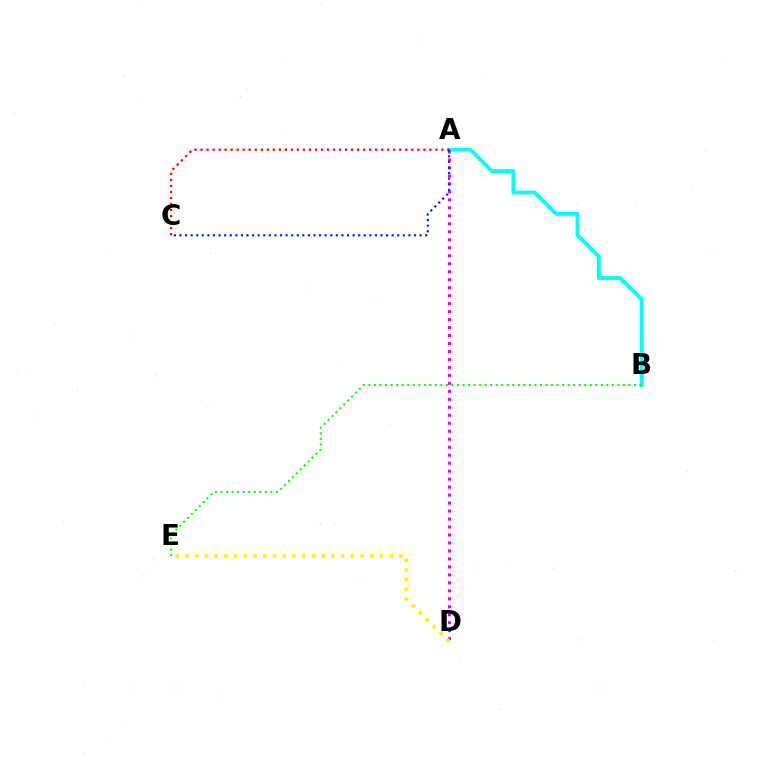{('A', 'D'): [{'color': '#ee00ff', 'line_style': 'dotted', 'thickness': 2.17}], ('A', 'B'): [{'color': '#00fff6', 'line_style': 'solid', 'thickness': 2.79}], ('D', 'E'): [{'color': '#fcf500', 'line_style': 'dotted', 'thickness': 2.64}], ('B', 'E'): [{'color': '#08ff00', 'line_style': 'dotted', 'thickness': 1.5}], ('A', 'C'): [{'color': '#ff0000', 'line_style': 'dotted', 'thickness': 1.64}, {'color': '#0010ff', 'line_style': 'dotted', 'thickness': 1.52}]}